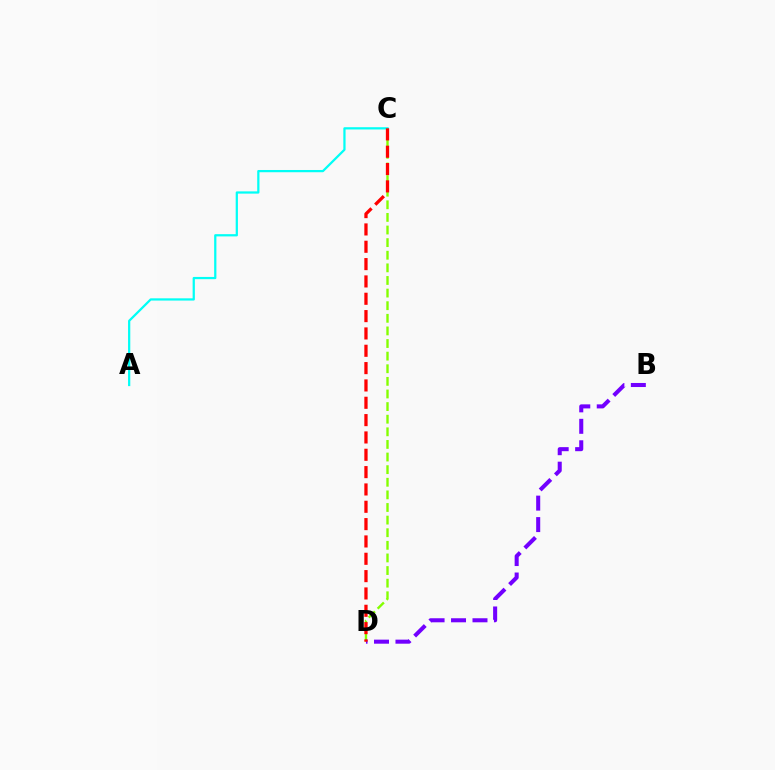{('C', 'D'): [{'color': '#84ff00', 'line_style': 'dashed', 'thickness': 1.71}, {'color': '#ff0000', 'line_style': 'dashed', 'thickness': 2.35}], ('B', 'D'): [{'color': '#7200ff', 'line_style': 'dashed', 'thickness': 2.92}], ('A', 'C'): [{'color': '#00fff6', 'line_style': 'solid', 'thickness': 1.61}]}